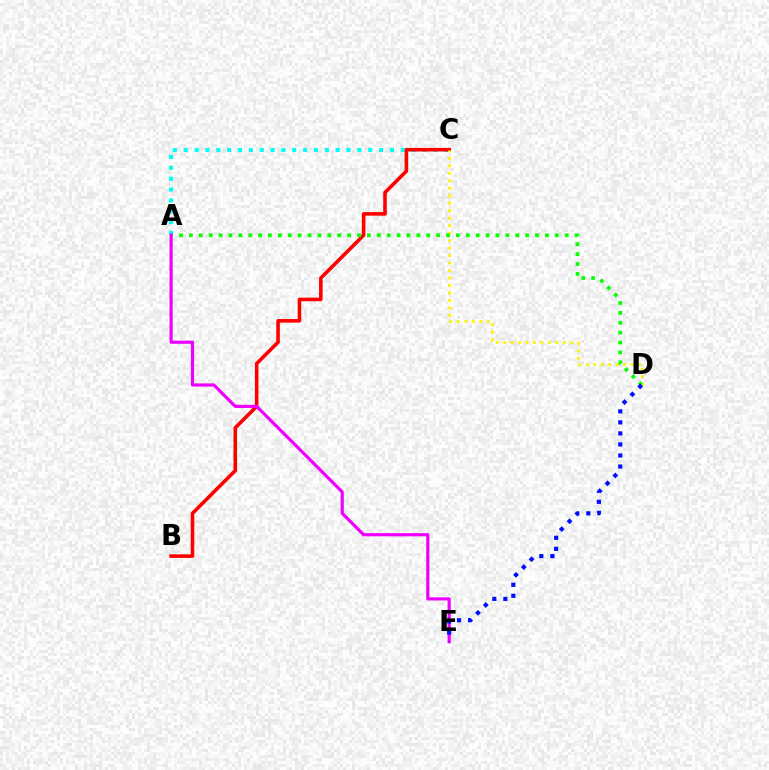{('A', 'C'): [{'color': '#00fff6', 'line_style': 'dotted', 'thickness': 2.95}], ('B', 'C'): [{'color': '#ff0000', 'line_style': 'solid', 'thickness': 2.58}], ('C', 'D'): [{'color': '#fcf500', 'line_style': 'dotted', 'thickness': 2.03}], ('A', 'D'): [{'color': '#08ff00', 'line_style': 'dotted', 'thickness': 2.69}], ('A', 'E'): [{'color': '#ee00ff', 'line_style': 'solid', 'thickness': 2.28}], ('D', 'E'): [{'color': '#0010ff', 'line_style': 'dotted', 'thickness': 3.0}]}